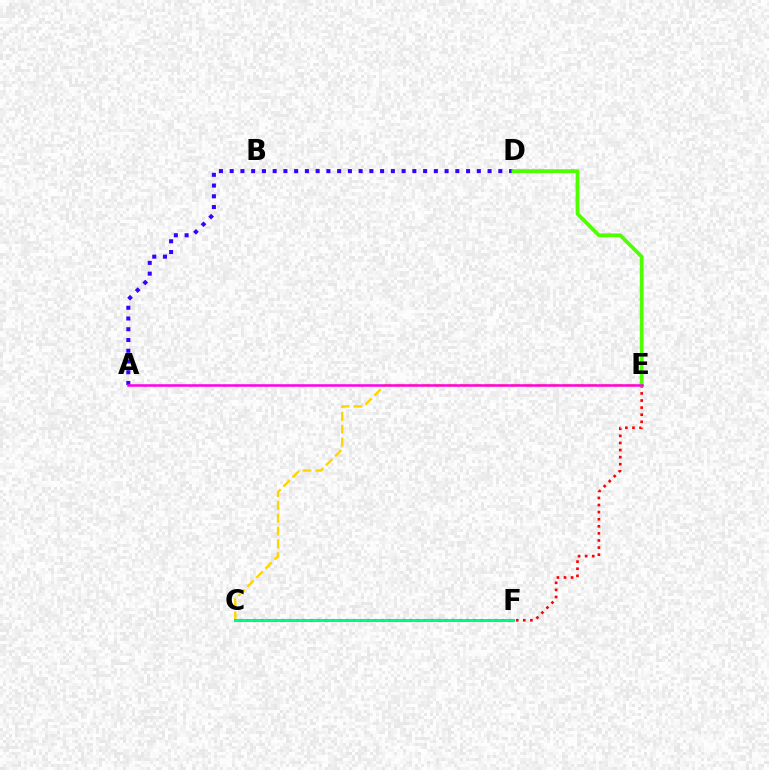{('A', 'D'): [{'color': '#3700ff', 'line_style': 'dotted', 'thickness': 2.92}], ('C', 'E'): [{'color': '#ffd500', 'line_style': 'dashed', 'thickness': 1.74}, {'color': '#ff0000', 'line_style': 'dotted', 'thickness': 1.93}], ('C', 'F'): [{'color': '#009eff', 'line_style': 'solid', 'thickness': 1.99}, {'color': '#00ff86', 'line_style': 'solid', 'thickness': 1.9}], ('D', 'E'): [{'color': '#4fff00', 'line_style': 'solid', 'thickness': 2.7}], ('A', 'E'): [{'color': '#ff00ed', 'line_style': 'solid', 'thickness': 1.83}]}